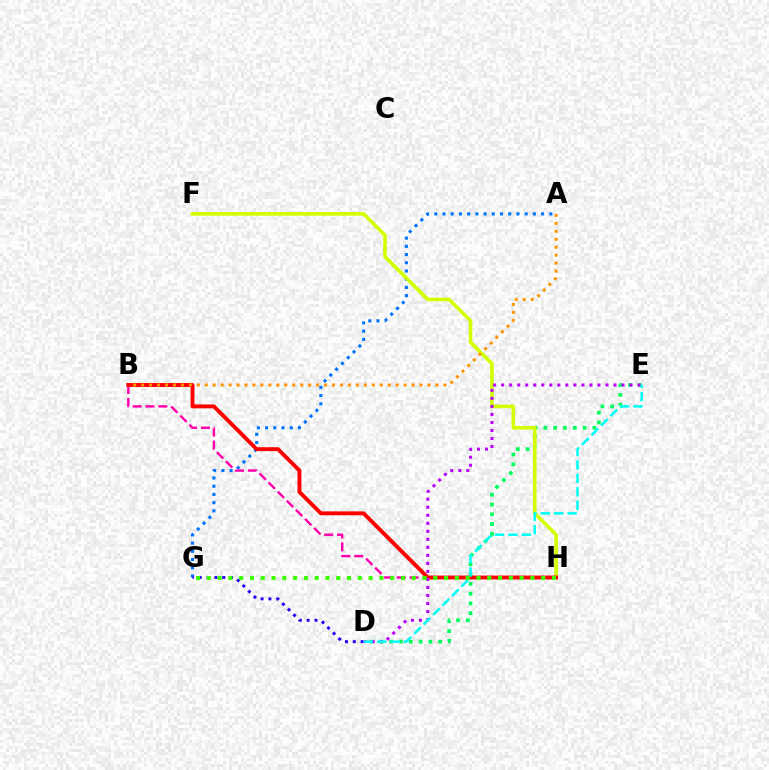{('A', 'G'): [{'color': '#0074ff', 'line_style': 'dotted', 'thickness': 2.23}], ('D', 'G'): [{'color': '#2500ff', 'line_style': 'dotted', 'thickness': 2.13}], ('D', 'E'): [{'color': '#00ff5c', 'line_style': 'dotted', 'thickness': 2.66}, {'color': '#b900ff', 'line_style': 'dotted', 'thickness': 2.18}, {'color': '#00fff6', 'line_style': 'dashed', 'thickness': 1.82}], ('B', 'H'): [{'color': '#ff00ac', 'line_style': 'dashed', 'thickness': 1.75}, {'color': '#ff0000', 'line_style': 'solid', 'thickness': 2.81}], ('F', 'H'): [{'color': '#d1ff00', 'line_style': 'solid', 'thickness': 2.59}], ('G', 'H'): [{'color': '#3dff00', 'line_style': 'dotted', 'thickness': 2.93}], ('A', 'B'): [{'color': '#ff9400', 'line_style': 'dotted', 'thickness': 2.16}]}